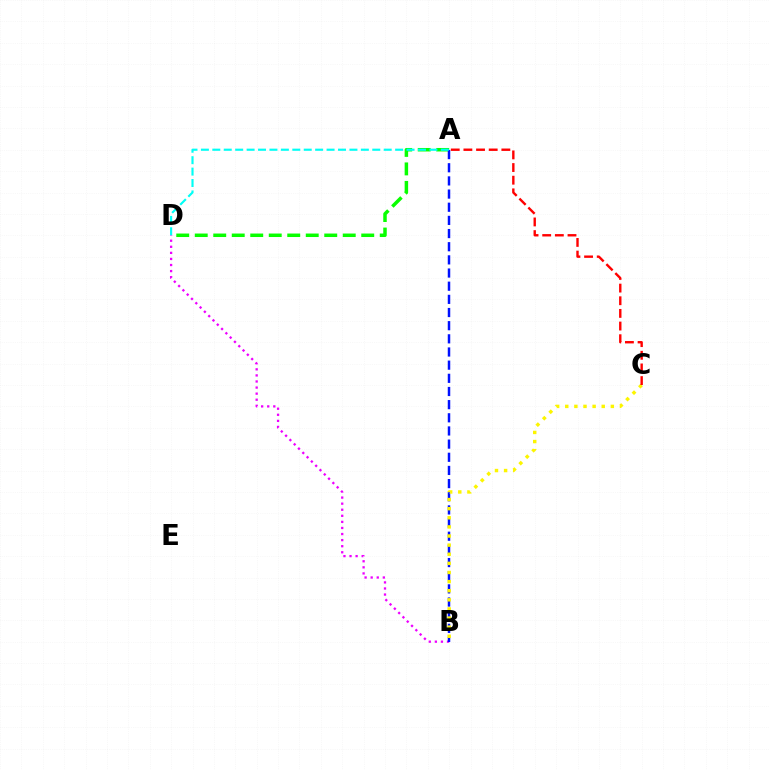{('A', 'D'): [{'color': '#08ff00', 'line_style': 'dashed', 'thickness': 2.51}, {'color': '#00fff6', 'line_style': 'dashed', 'thickness': 1.55}], ('B', 'D'): [{'color': '#ee00ff', 'line_style': 'dotted', 'thickness': 1.65}], ('A', 'B'): [{'color': '#0010ff', 'line_style': 'dashed', 'thickness': 1.79}], ('B', 'C'): [{'color': '#fcf500', 'line_style': 'dotted', 'thickness': 2.48}], ('A', 'C'): [{'color': '#ff0000', 'line_style': 'dashed', 'thickness': 1.72}]}